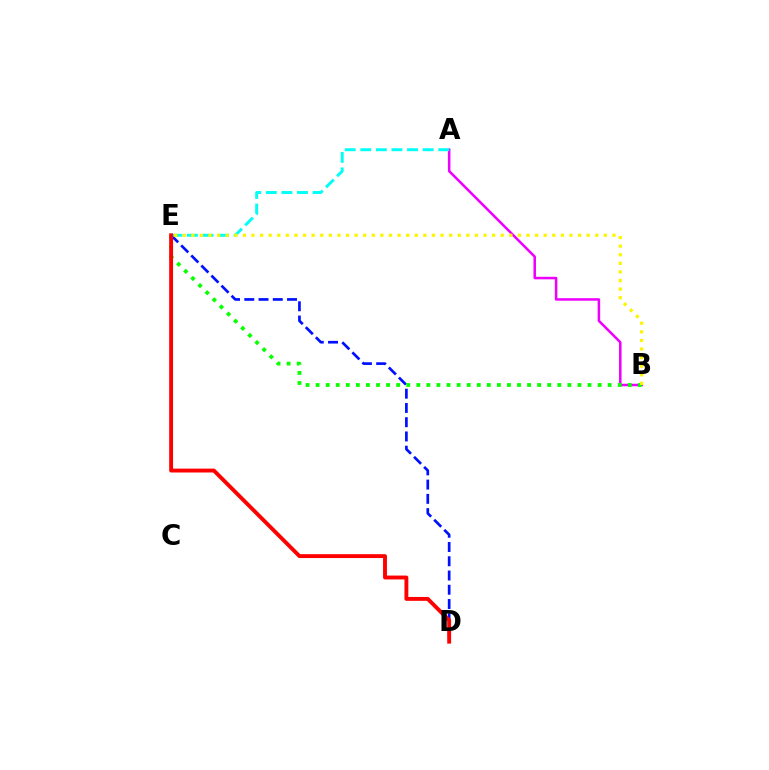{('A', 'B'): [{'color': '#ee00ff', 'line_style': 'solid', 'thickness': 1.82}], ('D', 'E'): [{'color': '#0010ff', 'line_style': 'dashed', 'thickness': 1.94}, {'color': '#ff0000', 'line_style': 'solid', 'thickness': 2.8}], ('A', 'E'): [{'color': '#00fff6', 'line_style': 'dashed', 'thickness': 2.12}], ('B', 'E'): [{'color': '#08ff00', 'line_style': 'dotted', 'thickness': 2.74}, {'color': '#fcf500', 'line_style': 'dotted', 'thickness': 2.34}]}